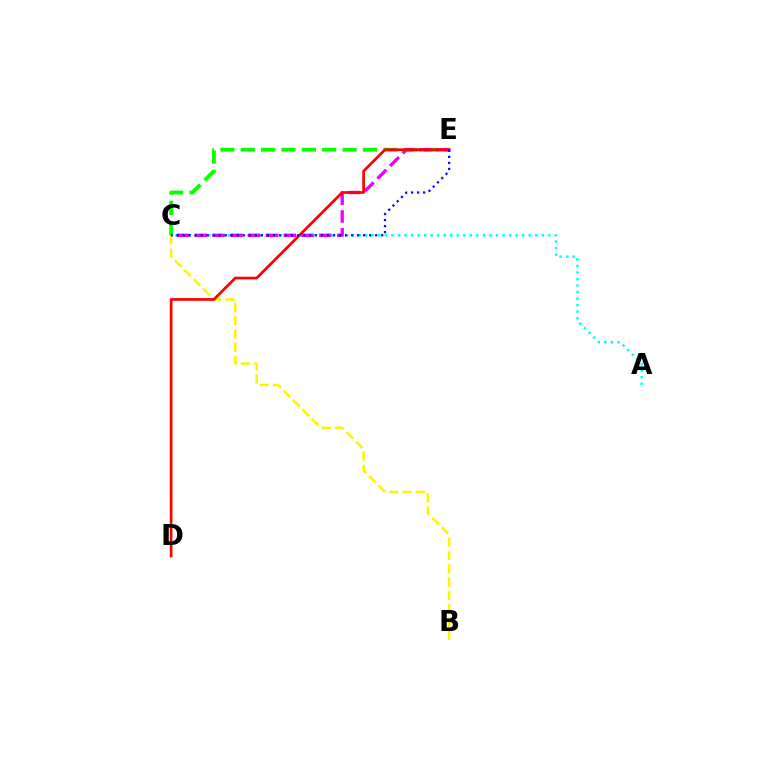{('B', 'C'): [{'color': '#fcf500', 'line_style': 'dashed', 'thickness': 1.81}], ('C', 'E'): [{'color': '#08ff00', 'line_style': 'dashed', 'thickness': 2.77}, {'color': '#ee00ff', 'line_style': 'dashed', 'thickness': 2.42}, {'color': '#0010ff', 'line_style': 'dotted', 'thickness': 1.63}], ('A', 'C'): [{'color': '#00fff6', 'line_style': 'dotted', 'thickness': 1.78}], ('D', 'E'): [{'color': '#ff0000', 'line_style': 'solid', 'thickness': 1.95}]}